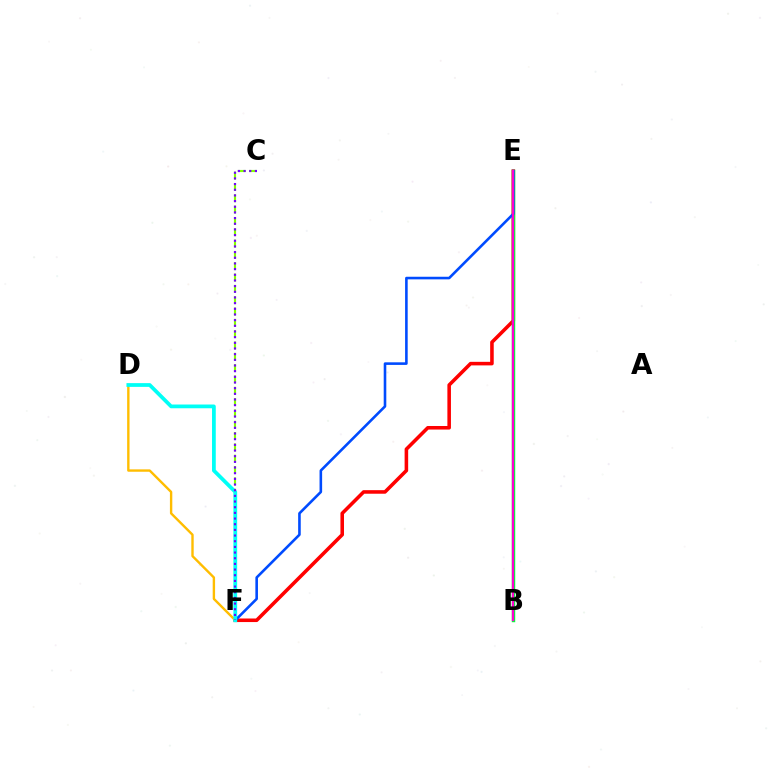{('C', 'F'): [{'color': '#84ff00', 'line_style': 'dashed', 'thickness': 1.54}, {'color': '#7200ff', 'line_style': 'dotted', 'thickness': 1.54}], ('E', 'F'): [{'color': '#ff0000', 'line_style': 'solid', 'thickness': 2.56}, {'color': '#004bff', 'line_style': 'solid', 'thickness': 1.87}], ('B', 'E'): [{'color': '#00ff39', 'line_style': 'solid', 'thickness': 2.48}, {'color': '#ff00cf', 'line_style': 'solid', 'thickness': 1.63}], ('D', 'F'): [{'color': '#ffbd00', 'line_style': 'solid', 'thickness': 1.72}, {'color': '#00fff6', 'line_style': 'solid', 'thickness': 2.7}]}